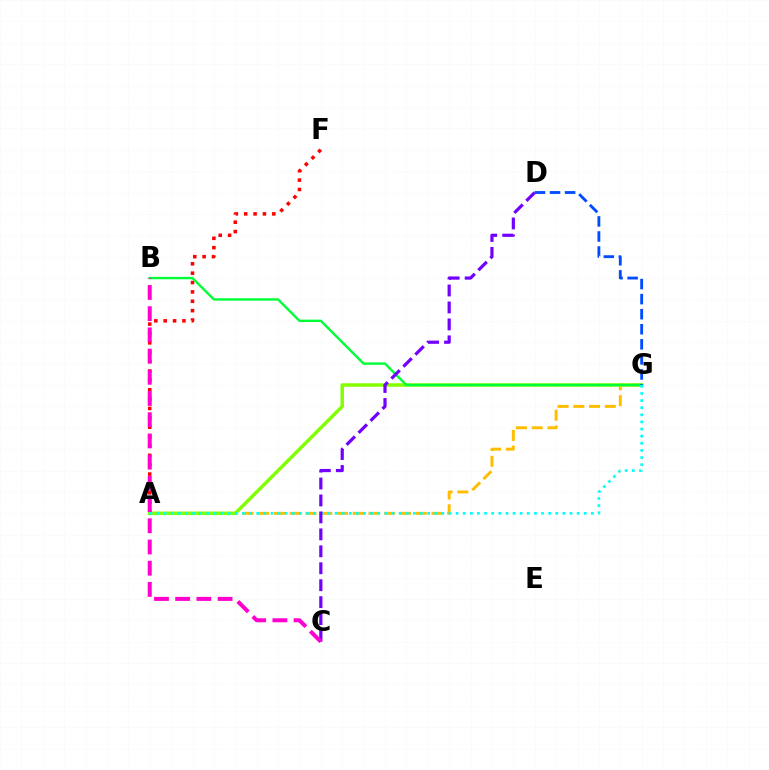{('A', 'F'): [{'color': '#ff0000', 'line_style': 'dotted', 'thickness': 2.55}], ('A', 'G'): [{'color': '#ffbd00', 'line_style': 'dashed', 'thickness': 2.14}, {'color': '#84ff00', 'line_style': 'solid', 'thickness': 2.51}, {'color': '#00fff6', 'line_style': 'dotted', 'thickness': 1.93}], ('B', 'G'): [{'color': '#00ff39', 'line_style': 'solid', 'thickness': 1.73}], ('C', 'D'): [{'color': '#7200ff', 'line_style': 'dashed', 'thickness': 2.3}], ('B', 'C'): [{'color': '#ff00cf', 'line_style': 'dashed', 'thickness': 2.88}], ('D', 'G'): [{'color': '#004bff', 'line_style': 'dashed', 'thickness': 2.05}]}